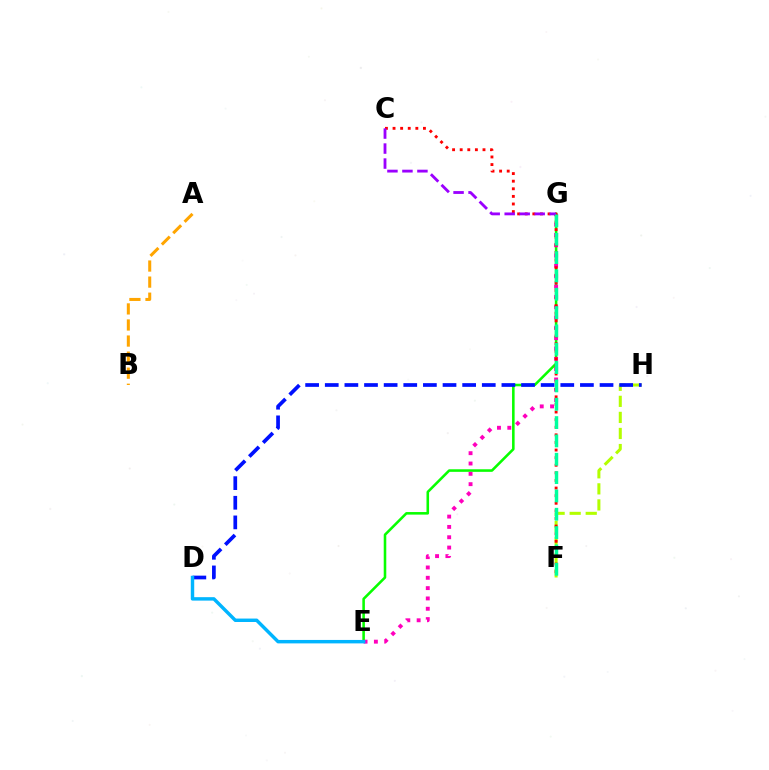{('E', 'G'): [{'color': '#08ff00', 'line_style': 'solid', 'thickness': 1.85}, {'color': '#ff00bd', 'line_style': 'dotted', 'thickness': 2.8}], ('A', 'B'): [{'color': '#ffa500', 'line_style': 'dashed', 'thickness': 2.18}], ('F', 'H'): [{'color': '#b3ff00', 'line_style': 'dashed', 'thickness': 2.18}], ('D', 'H'): [{'color': '#0010ff', 'line_style': 'dashed', 'thickness': 2.67}], ('D', 'E'): [{'color': '#00b5ff', 'line_style': 'solid', 'thickness': 2.48}], ('C', 'F'): [{'color': '#ff0000', 'line_style': 'dotted', 'thickness': 2.07}], ('C', 'G'): [{'color': '#9b00ff', 'line_style': 'dashed', 'thickness': 2.04}], ('F', 'G'): [{'color': '#00ff9d', 'line_style': 'dashed', 'thickness': 2.49}]}